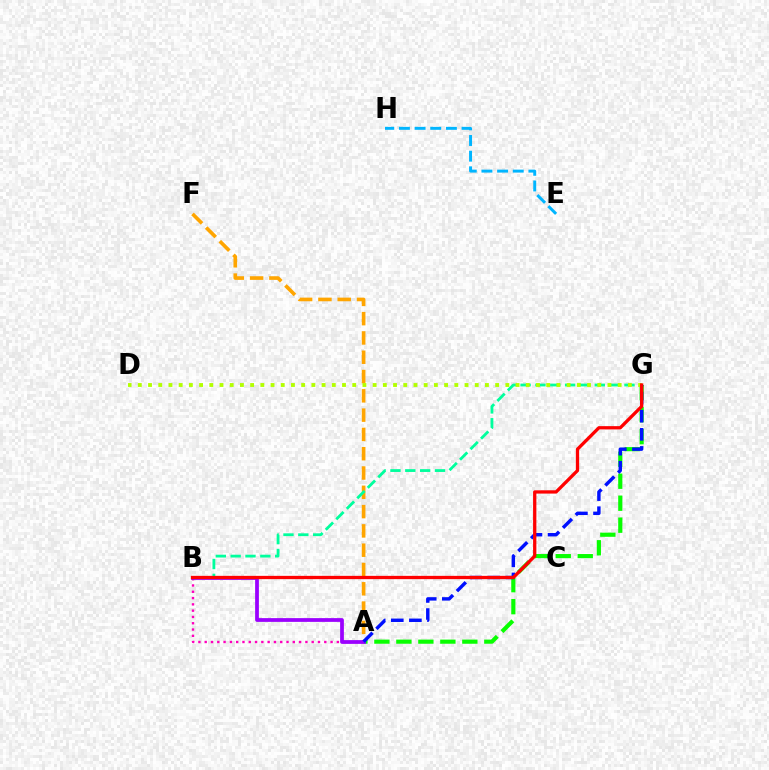{('A', 'G'): [{'color': '#08ff00', 'line_style': 'dashed', 'thickness': 2.99}, {'color': '#0010ff', 'line_style': 'dashed', 'thickness': 2.46}], ('A', 'B'): [{'color': '#ff00bd', 'line_style': 'dotted', 'thickness': 1.71}, {'color': '#9b00ff', 'line_style': 'solid', 'thickness': 2.7}], ('A', 'F'): [{'color': '#ffa500', 'line_style': 'dashed', 'thickness': 2.62}], ('B', 'G'): [{'color': '#00ff9d', 'line_style': 'dashed', 'thickness': 2.02}, {'color': '#ff0000', 'line_style': 'solid', 'thickness': 2.37}], ('E', 'H'): [{'color': '#00b5ff', 'line_style': 'dashed', 'thickness': 2.13}], ('D', 'G'): [{'color': '#b3ff00', 'line_style': 'dotted', 'thickness': 2.77}]}